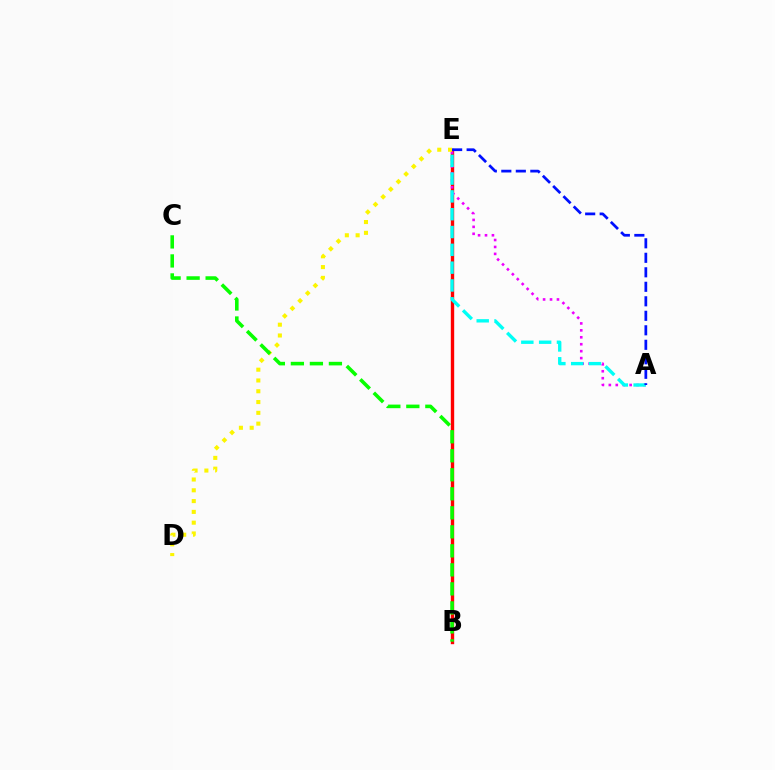{('B', 'E'): [{'color': '#ff0000', 'line_style': 'solid', 'thickness': 2.43}], ('A', 'E'): [{'color': '#ee00ff', 'line_style': 'dotted', 'thickness': 1.88}, {'color': '#00fff6', 'line_style': 'dashed', 'thickness': 2.42}, {'color': '#0010ff', 'line_style': 'dashed', 'thickness': 1.97}], ('D', 'E'): [{'color': '#fcf500', 'line_style': 'dotted', 'thickness': 2.93}], ('B', 'C'): [{'color': '#08ff00', 'line_style': 'dashed', 'thickness': 2.58}]}